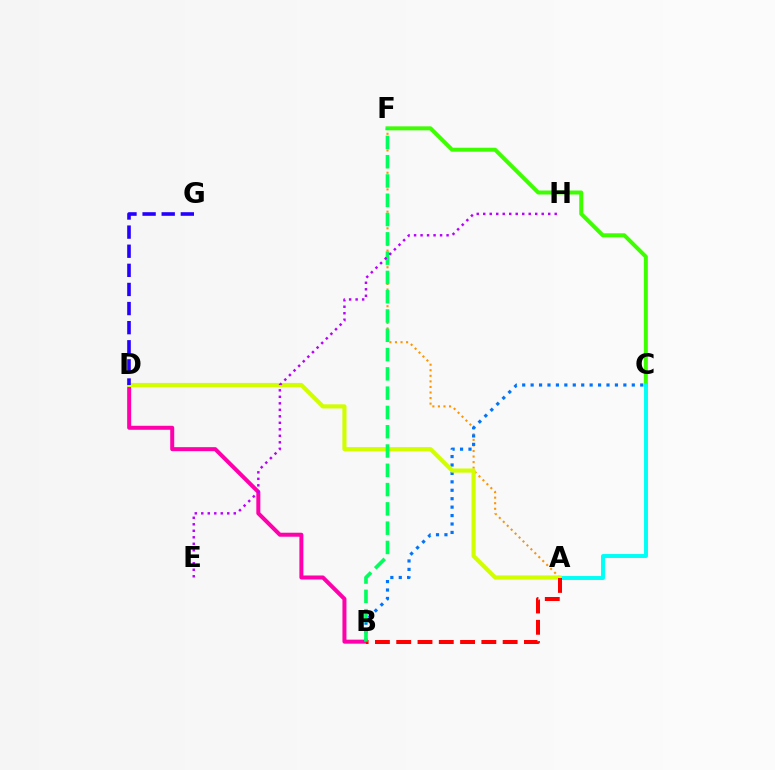{('A', 'F'): [{'color': '#ff9400', 'line_style': 'dotted', 'thickness': 1.51}], ('B', 'D'): [{'color': '#ff00ac', 'line_style': 'solid', 'thickness': 2.88}], ('C', 'F'): [{'color': '#3dff00', 'line_style': 'solid', 'thickness': 2.87}], ('A', 'C'): [{'color': '#00fff6', 'line_style': 'solid', 'thickness': 2.82}], ('B', 'C'): [{'color': '#0074ff', 'line_style': 'dotted', 'thickness': 2.29}], ('A', 'D'): [{'color': '#d1ff00', 'line_style': 'solid', 'thickness': 2.99}], ('A', 'B'): [{'color': '#ff0000', 'line_style': 'dashed', 'thickness': 2.89}], ('B', 'F'): [{'color': '#00ff5c', 'line_style': 'dashed', 'thickness': 2.62}], ('D', 'G'): [{'color': '#2500ff', 'line_style': 'dashed', 'thickness': 2.6}], ('E', 'H'): [{'color': '#b900ff', 'line_style': 'dotted', 'thickness': 1.77}]}